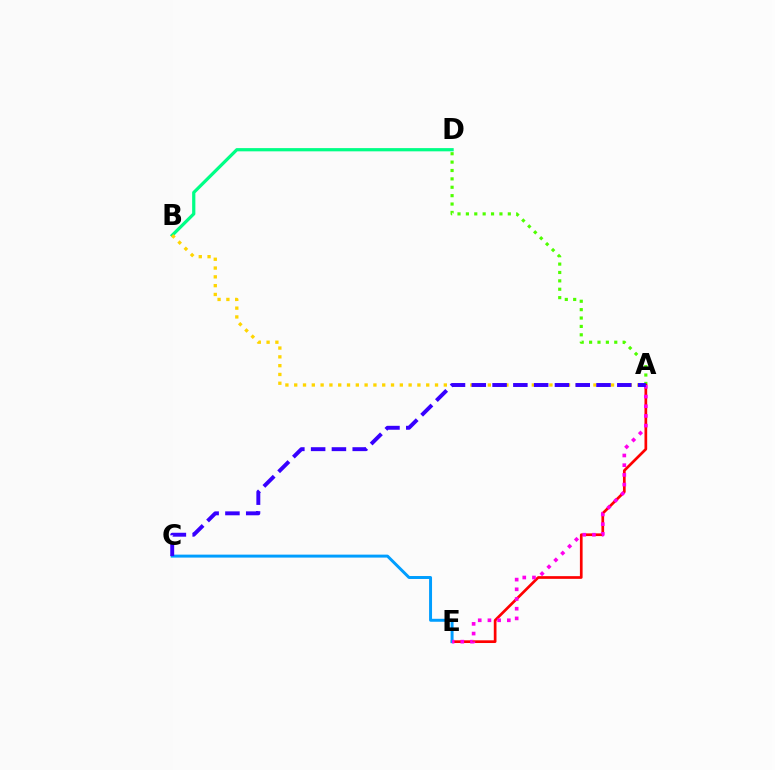{('A', 'D'): [{'color': '#4fff00', 'line_style': 'dotted', 'thickness': 2.28}], ('A', 'E'): [{'color': '#ff0000', 'line_style': 'solid', 'thickness': 1.94}, {'color': '#ff00ed', 'line_style': 'dotted', 'thickness': 2.64}], ('B', 'D'): [{'color': '#00ff86', 'line_style': 'solid', 'thickness': 2.32}], ('C', 'E'): [{'color': '#009eff', 'line_style': 'solid', 'thickness': 2.13}], ('A', 'B'): [{'color': '#ffd500', 'line_style': 'dotted', 'thickness': 2.39}], ('A', 'C'): [{'color': '#3700ff', 'line_style': 'dashed', 'thickness': 2.82}]}